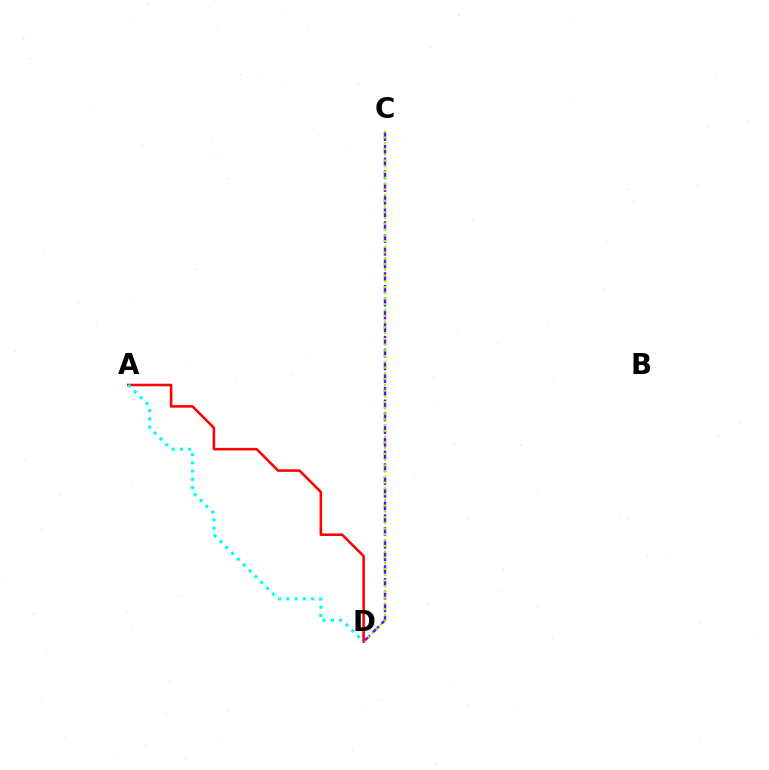{('C', 'D'): [{'color': '#7200ff', 'line_style': 'dashed', 'thickness': 1.73}, {'color': '#84ff00', 'line_style': 'dotted', 'thickness': 1.56}], ('A', 'D'): [{'color': '#ff0000', 'line_style': 'solid', 'thickness': 1.84}, {'color': '#00fff6', 'line_style': 'dotted', 'thickness': 2.24}]}